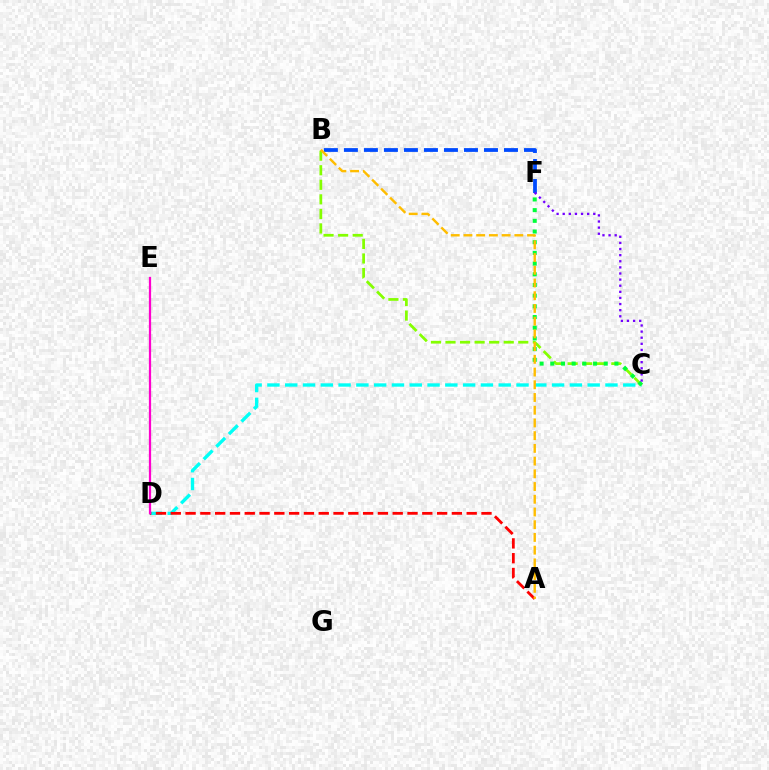{('C', 'D'): [{'color': '#00fff6', 'line_style': 'dashed', 'thickness': 2.42}], ('B', 'C'): [{'color': '#84ff00', 'line_style': 'dashed', 'thickness': 1.98}], ('C', 'F'): [{'color': '#00ff39', 'line_style': 'dotted', 'thickness': 2.9}, {'color': '#7200ff', 'line_style': 'dotted', 'thickness': 1.66}], ('B', 'F'): [{'color': '#004bff', 'line_style': 'dashed', 'thickness': 2.72}], ('A', 'D'): [{'color': '#ff0000', 'line_style': 'dashed', 'thickness': 2.01}], ('A', 'B'): [{'color': '#ffbd00', 'line_style': 'dashed', 'thickness': 1.73}], ('D', 'E'): [{'color': '#ff00cf', 'line_style': 'solid', 'thickness': 1.62}]}